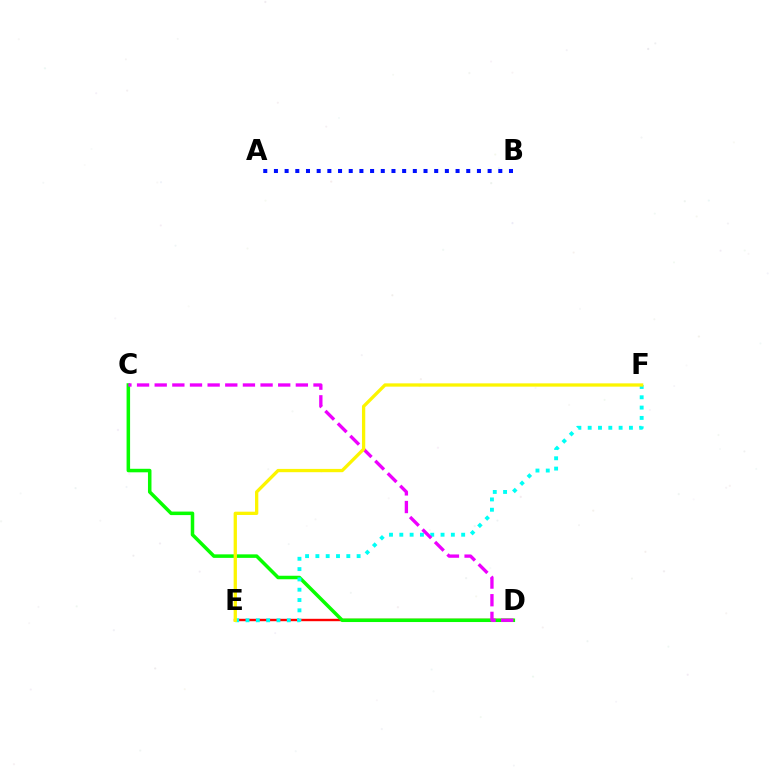{('D', 'E'): [{'color': '#ff0000', 'line_style': 'solid', 'thickness': 1.73}], ('C', 'D'): [{'color': '#08ff00', 'line_style': 'solid', 'thickness': 2.53}, {'color': '#ee00ff', 'line_style': 'dashed', 'thickness': 2.4}], ('E', 'F'): [{'color': '#00fff6', 'line_style': 'dotted', 'thickness': 2.8}, {'color': '#fcf500', 'line_style': 'solid', 'thickness': 2.37}], ('A', 'B'): [{'color': '#0010ff', 'line_style': 'dotted', 'thickness': 2.9}]}